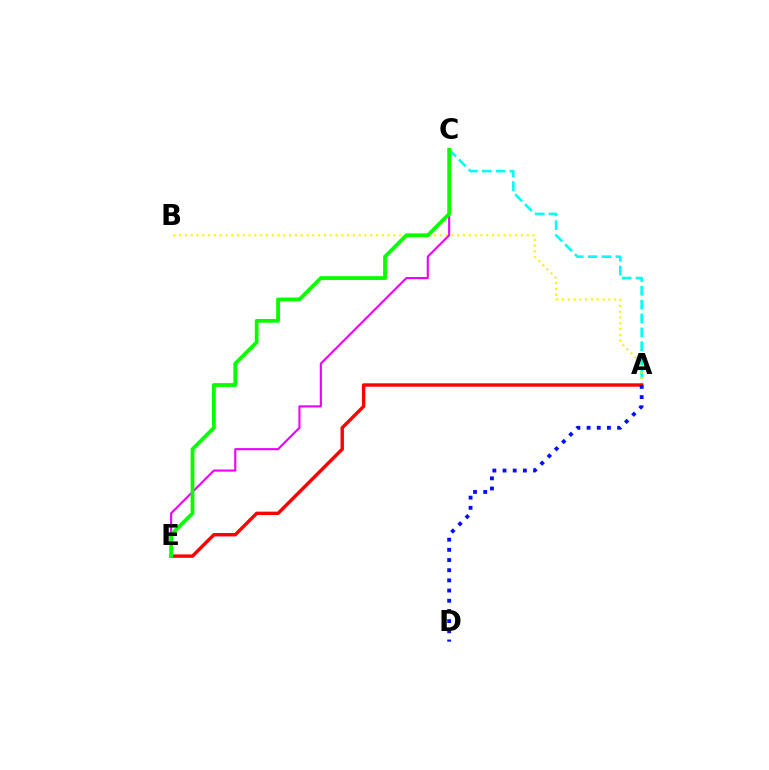{('A', 'C'): [{'color': '#00fff6', 'line_style': 'dashed', 'thickness': 1.88}], ('A', 'B'): [{'color': '#fcf500', 'line_style': 'dotted', 'thickness': 1.57}], ('C', 'E'): [{'color': '#ee00ff', 'line_style': 'solid', 'thickness': 1.54}, {'color': '#08ff00', 'line_style': 'solid', 'thickness': 2.72}], ('A', 'E'): [{'color': '#ff0000', 'line_style': 'solid', 'thickness': 2.46}], ('A', 'D'): [{'color': '#0010ff', 'line_style': 'dotted', 'thickness': 2.77}]}